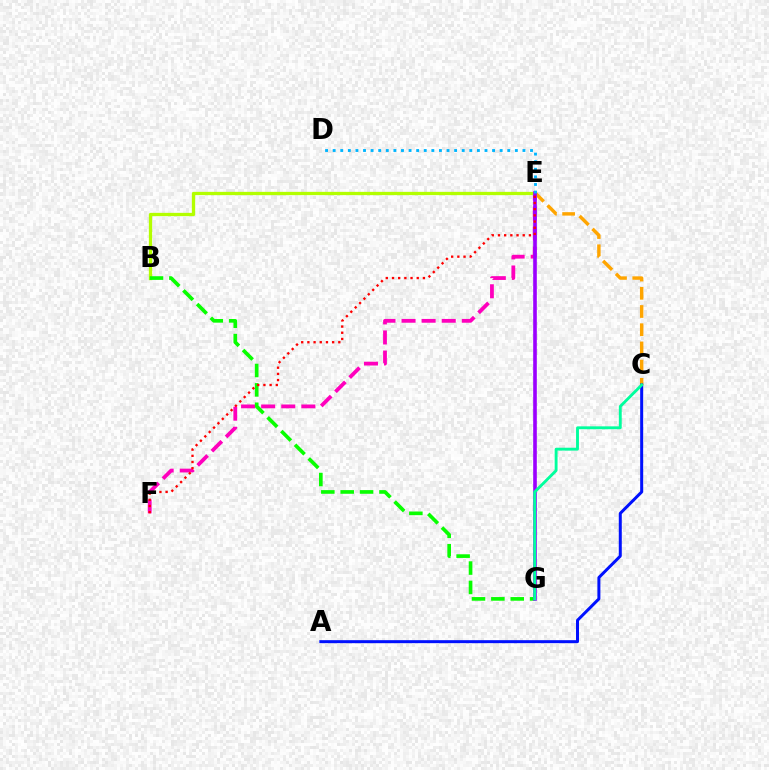{('E', 'F'): [{'color': '#ff00bd', 'line_style': 'dashed', 'thickness': 2.73}, {'color': '#ff0000', 'line_style': 'dotted', 'thickness': 1.68}], ('B', 'E'): [{'color': '#b3ff00', 'line_style': 'solid', 'thickness': 2.37}], ('B', 'G'): [{'color': '#08ff00', 'line_style': 'dashed', 'thickness': 2.63}], ('C', 'E'): [{'color': '#ffa500', 'line_style': 'dashed', 'thickness': 2.47}], ('E', 'G'): [{'color': '#9b00ff', 'line_style': 'solid', 'thickness': 2.61}], ('A', 'C'): [{'color': '#0010ff', 'line_style': 'solid', 'thickness': 2.15}], ('C', 'G'): [{'color': '#00ff9d', 'line_style': 'solid', 'thickness': 2.07}], ('D', 'E'): [{'color': '#00b5ff', 'line_style': 'dotted', 'thickness': 2.06}]}